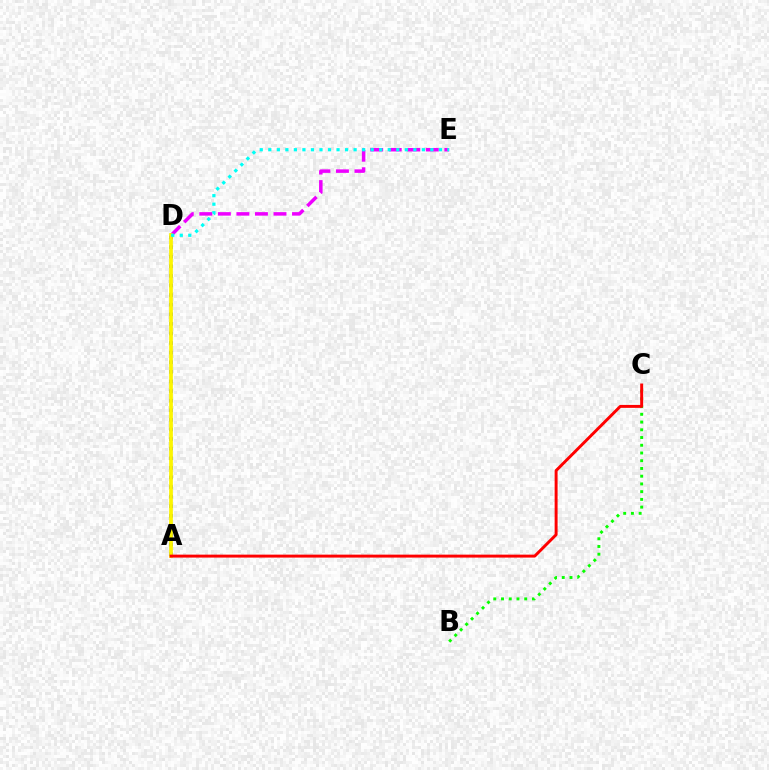{('D', 'E'): [{'color': '#ee00ff', 'line_style': 'dashed', 'thickness': 2.52}, {'color': '#00fff6', 'line_style': 'dotted', 'thickness': 2.32}], ('A', 'D'): [{'color': '#0010ff', 'line_style': 'dotted', 'thickness': 2.61}, {'color': '#fcf500', 'line_style': 'solid', 'thickness': 2.69}], ('B', 'C'): [{'color': '#08ff00', 'line_style': 'dotted', 'thickness': 2.1}], ('A', 'C'): [{'color': '#ff0000', 'line_style': 'solid', 'thickness': 2.12}]}